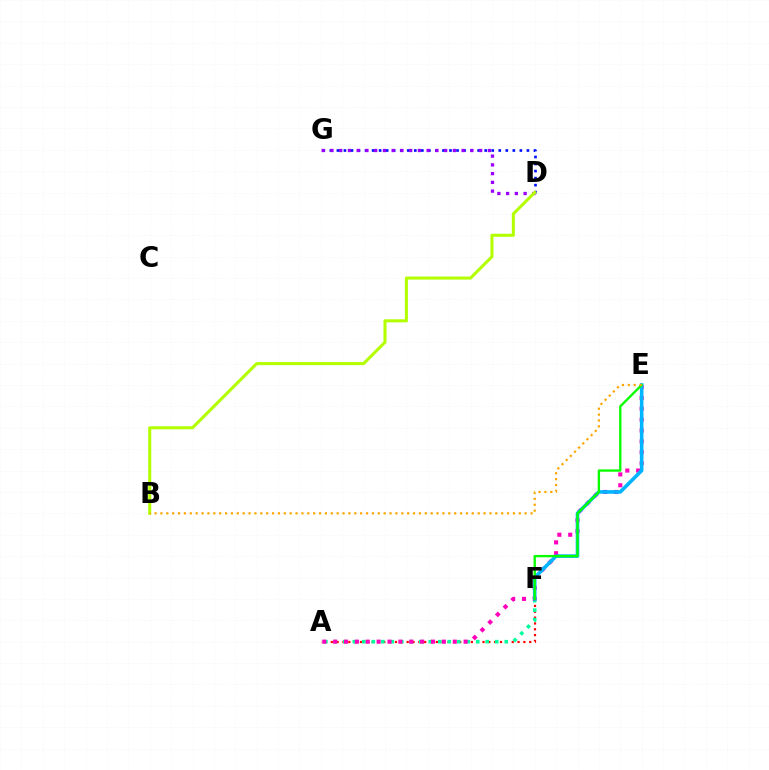{('A', 'F'): [{'color': '#ff0000', 'line_style': 'dotted', 'thickness': 1.59}, {'color': '#00ff9d', 'line_style': 'dotted', 'thickness': 2.58}], ('D', 'G'): [{'color': '#0010ff', 'line_style': 'dotted', 'thickness': 1.91}, {'color': '#9b00ff', 'line_style': 'dotted', 'thickness': 2.38}], ('A', 'E'): [{'color': '#ff00bd', 'line_style': 'dotted', 'thickness': 2.95}], ('E', 'F'): [{'color': '#00b5ff', 'line_style': 'solid', 'thickness': 2.59}, {'color': '#08ff00', 'line_style': 'solid', 'thickness': 1.68}], ('B', 'D'): [{'color': '#b3ff00', 'line_style': 'solid', 'thickness': 2.2}], ('B', 'E'): [{'color': '#ffa500', 'line_style': 'dotted', 'thickness': 1.6}]}